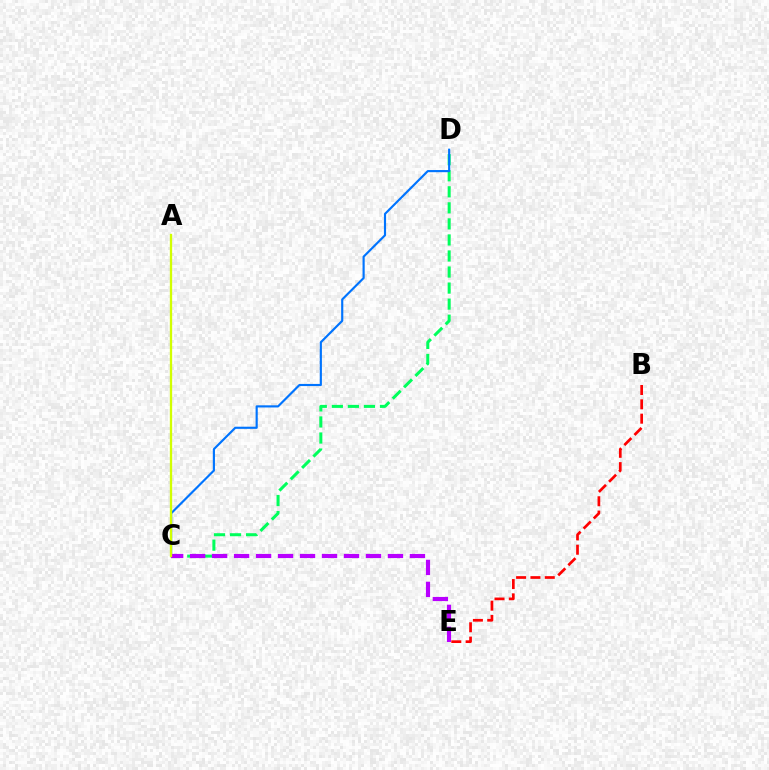{('C', 'D'): [{'color': '#00ff5c', 'line_style': 'dashed', 'thickness': 2.18}, {'color': '#0074ff', 'line_style': 'solid', 'thickness': 1.55}], ('C', 'E'): [{'color': '#b900ff', 'line_style': 'dashed', 'thickness': 2.99}], ('B', 'E'): [{'color': '#ff0000', 'line_style': 'dashed', 'thickness': 1.95}], ('A', 'C'): [{'color': '#d1ff00', 'line_style': 'solid', 'thickness': 1.66}]}